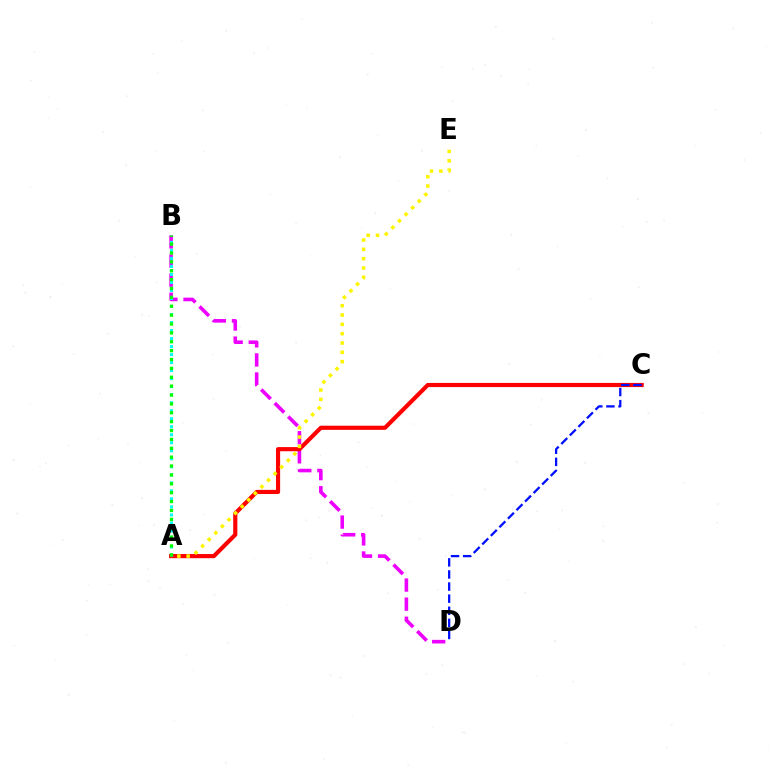{('B', 'D'): [{'color': '#ee00ff', 'line_style': 'dashed', 'thickness': 2.59}], ('A', 'C'): [{'color': '#ff0000', 'line_style': 'solid', 'thickness': 2.99}], ('A', 'B'): [{'color': '#00fff6', 'line_style': 'dotted', 'thickness': 2.18}, {'color': '#08ff00', 'line_style': 'dotted', 'thickness': 2.41}], ('C', 'D'): [{'color': '#0010ff', 'line_style': 'dashed', 'thickness': 1.64}], ('A', 'E'): [{'color': '#fcf500', 'line_style': 'dotted', 'thickness': 2.53}]}